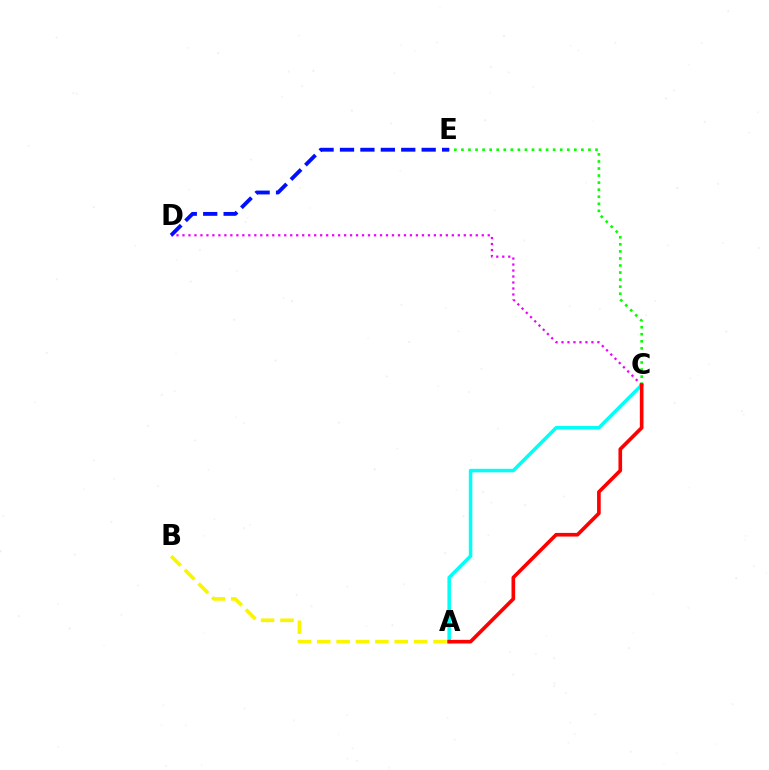{('C', 'E'): [{'color': '#08ff00', 'line_style': 'dotted', 'thickness': 1.92}], ('A', 'B'): [{'color': '#fcf500', 'line_style': 'dashed', 'thickness': 2.63}], ('C', 'D'): [{'color': '#ee00ff', 'line_style': 'dotted', 'thickness': 1.63}], ('D', 'E'): [{'color': '#0010ff', 'line_style': 'dashed', 'thickness': 2.77}], ('A', 'C'): [{'color': '#00fff6', 'line_style': 'solid', 'thickness': 2.53}, {'color': '#ff0000', 'line_style': 'solid', 'thickness': 2.63}]}